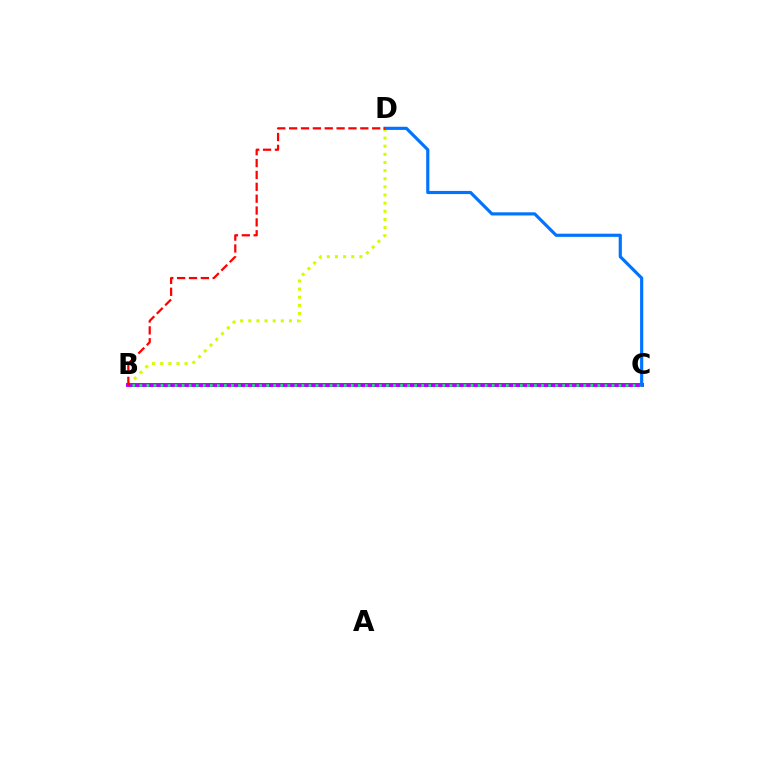{('B', 'D'): [{'color': '#d1ff00', 'line_style': 'dotted', 'thickness': 2.21}, {'color': '#ff0000', 'line_style': 'dashed', 'thickness': 1.61}], ('B', 'C'): [{'color': '#b900ff', 'line_style': 'solid', 'thickness': 2.84}, {'color': '#00ff5c', 'line_style': 'dotted', 'thickness': 1.91}], ('C', 'D'): [{'color': '#0074ff', 'line_style': 'solid', 'thickness': 2.28}]}